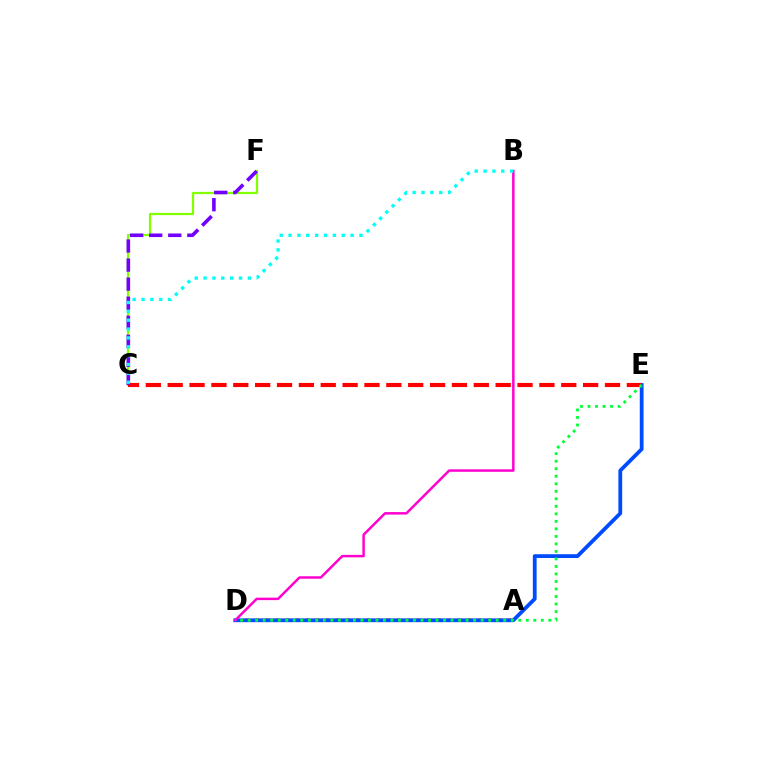{('C', 'F'): [{'color': '#84ff00', 'line_style': 'solid', 'thickness': 1.6}, {'color': '#7200ff', 'line_style': 'dashed', 'thickness': 2.59}], ('A', 'D'): [{'color': '#ffbd00', 'line_style': 'dotted', 'thickness': 2.74}], ('D', 'E'): [{'color': '#004bff', 'line_style': 'solid', 'thickness': 2.73}, {'color': '#00ff39', 'line_style': 'dotted', 'thickness': 2.04}], ('C', 'E'): [{'color': '#ff0000', 'line_style': 'dashed', 'thickness': 2.97}], ('B', 'D'): [{'color': '#ff00cf', 'line_style': 'solid', 'thickness': 1.78}], ('B', 'C'): [{'color': '#00fff6', 'line_style': 'dotted', 'thickness': 2.41}]}